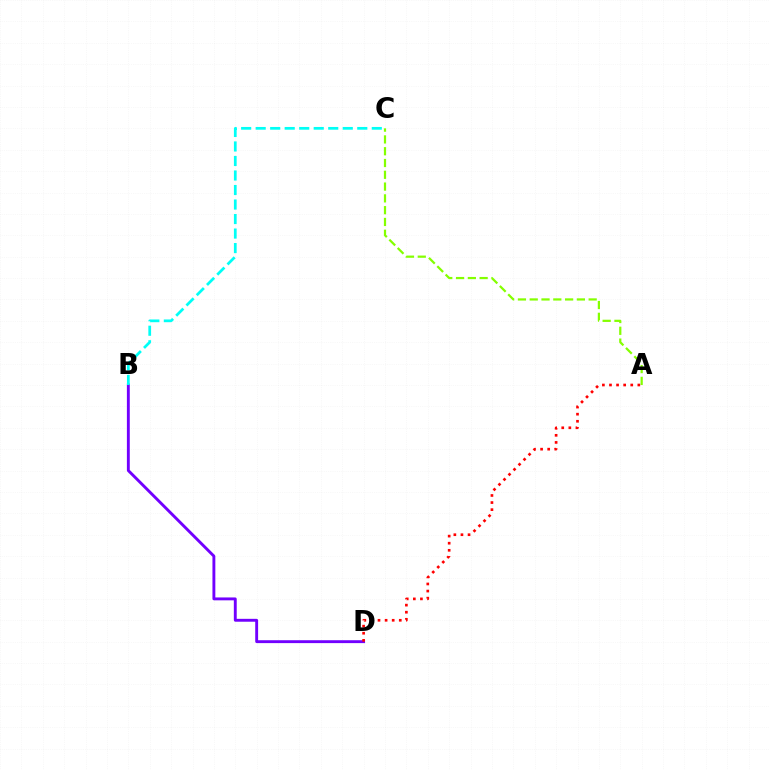{('A', 'C'): [{'color': '#84ff00', 'line_style': 'dashed', 'thickness': 1.6}], ('B', 'D'): [{'color': '#7200ff', 'line_style': 'solid', 'thickness': 2.08}], ('A', 'D'): [{'color': '#ff0000', 'line_style': 'dotted', 'thickness': 1.93}], ('B', 'C'): [{'color': '#00fff6', 'line_style': 'dashed', 'thickness': 1.97}]}